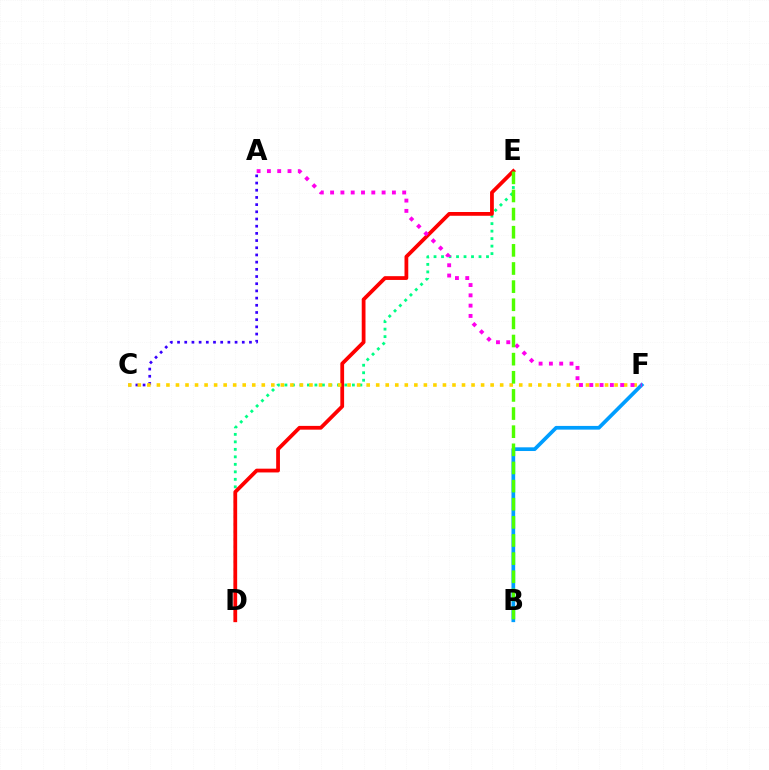{('D', 'E'): [{'color': '#00ff86', 'line_style': 'dotted', 'thickness': 2.04}, {'color': '#ff0000', 'line_style': 'solid', 'thickness': 2.71}], ('B', 'F'): [{'color': '#009eff', 'line_style': 'solid', 'thickness': 2.67}], ('A', 'C'): [{'color': '#3700ff', 'line_style': 'dotted', 'thickness': 1.95}], ('C', 'F'): [{'color': '#ffd500', 'line_style': 'dotted', 'thickness': 2.59}], ('A', 'F'): [{'color': '#ff00ed', 'line_style': 'dotted', 'thickness': 2.8}], ('B', 'E'): [{'color': '#4fff00', 'line_style': 'dashed', 'thickness': 2.46}]}